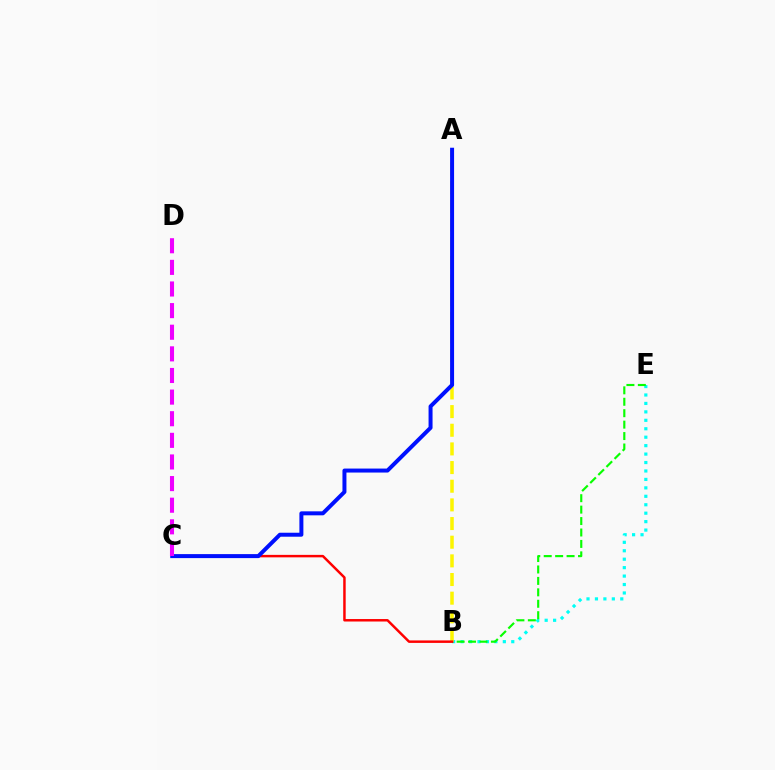{('B', 'E'): [{'color': '#00fff6', 'line_style': 'dotted', 'thickness': 2.29}, {'color': '#08ff00', 'line_style': 'dashed', 'thickness': 1.55}], ('A', 'B'): [{'color': '#fcf500', 'line_style': 'dashed', 'thickness': 2.53}], ('B', 'C'): [{'color': '#ff0000', 'line_style': 'solid', 'thickness': 1.78}], ('A', 'C'): [{'color': '#0010ff', 'line_style': 'solid', 'thickness': 2.87}], ('C', 'D'): [{'color': '#ee00ff', 'line_style': 'dashed', 'thickness': 2.94}]}